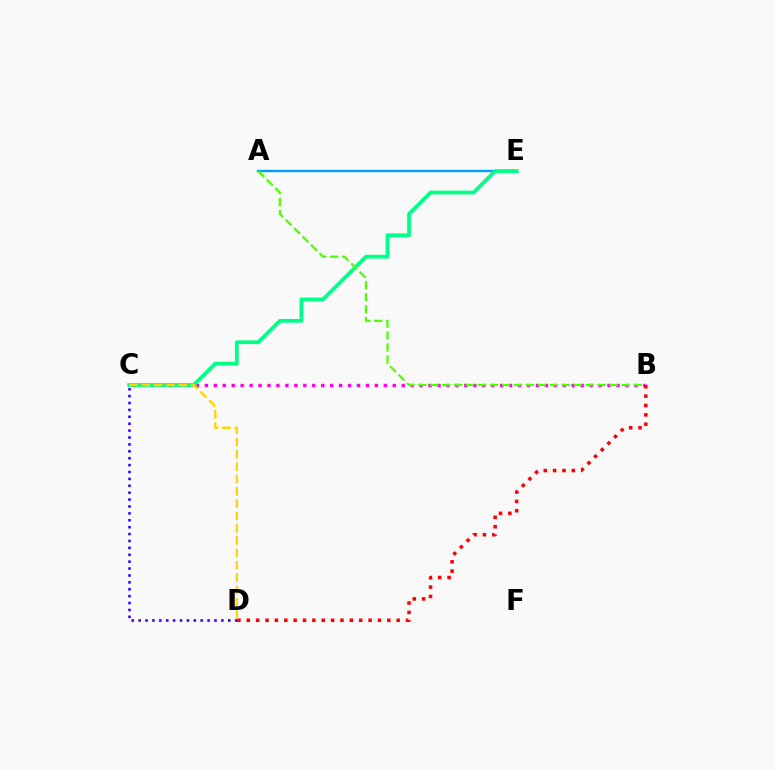{('B', 'C'): [{'color': '#ff00ed', 'line_style': 'dotted', 'thickness': 2.43}], ('A', 'E'): [{'color': '#009eff', 'line_style': 'solid', 'thickness': 1.72}], ('C', 'D'): [{'color': '#3700ff', 'line_style': 'dotted', 'thickness': 1.87}, {'color': '#ffd500', 'line_style': 'dashed', 'thickness': 1.67}], ('B', 'D'): [{'color': '#ff0000', 'line_style': 'dotted', 'thickness': 2.55}], ('C', 'E'): [{'color': '#00ff86', 'line_style': 'solid', 'thickness': 2.72}], ('A', 'B'): [{'color': '#4fff00', 'line_style': 'dashed', 'thickness': 1.62}]}